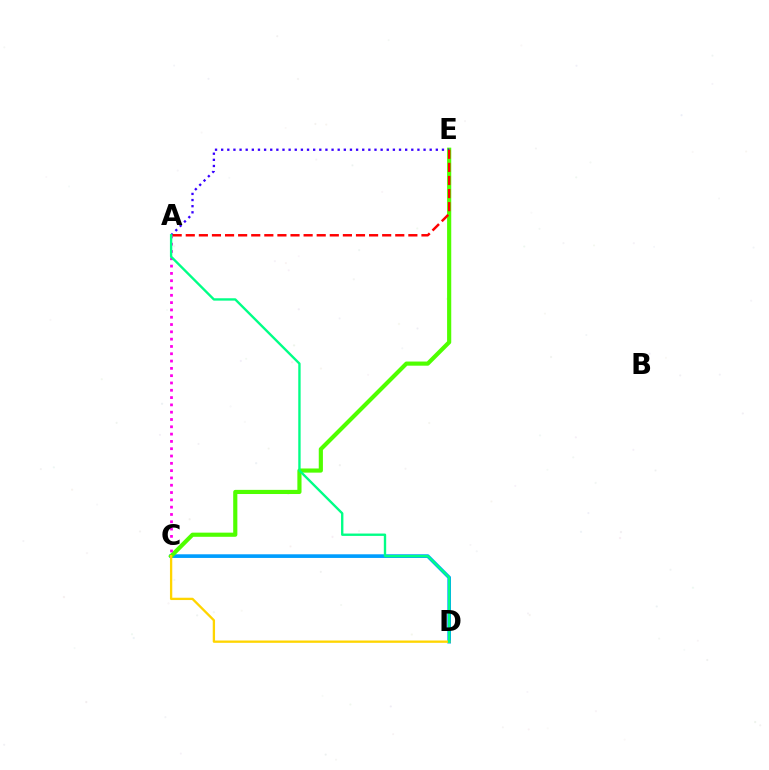{('C', 'D'): [{'color': '#009eff', 'line_style': 'solid', 'thickness': 2.63}, {'color': '#ffd500', 'line_style': 'solid', 'thickness': 1.67}], ('C', 'E'): [{'color': '#4fff00', 'line_style': 'solid', 'thickness': 2.99}], ('A', 'C'): [{'color': '#ff00ed', 'line_style': 'dotted', 'thickness': 1.98}], ('A', 'E'): [{'color': '#3700ff', 'line_style': 'dotted', 'thickness': 1.67}, {'color': '#ff0000', 'line_style': 'dashed', 'thickness': 1.78}], ('A', 'D'): [{'color': '#00ff86', 'line_style': 'solid', 'thickness': 1.7}]}